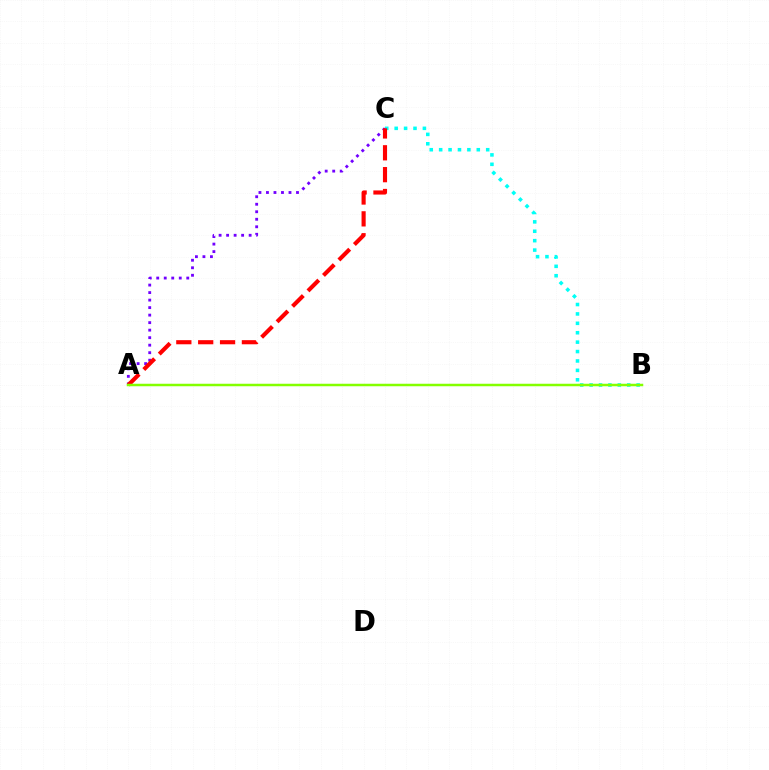{('B', 'C'): [{'color': '#00fff6', 'line_style': 'dotted', 'thickness': 2.56}], ('A', 'C'): [{'color': '#7200ff', 'line_style': 'dotted', 'thickness': 2.04}, {'color': '#ff0000', 'line_style': 'dashed', 'thickness': 2.97}], ('A', 'B'): [{'color': '#84ff00', 'line_style': 'solid', 'thickness': 1.79}]}